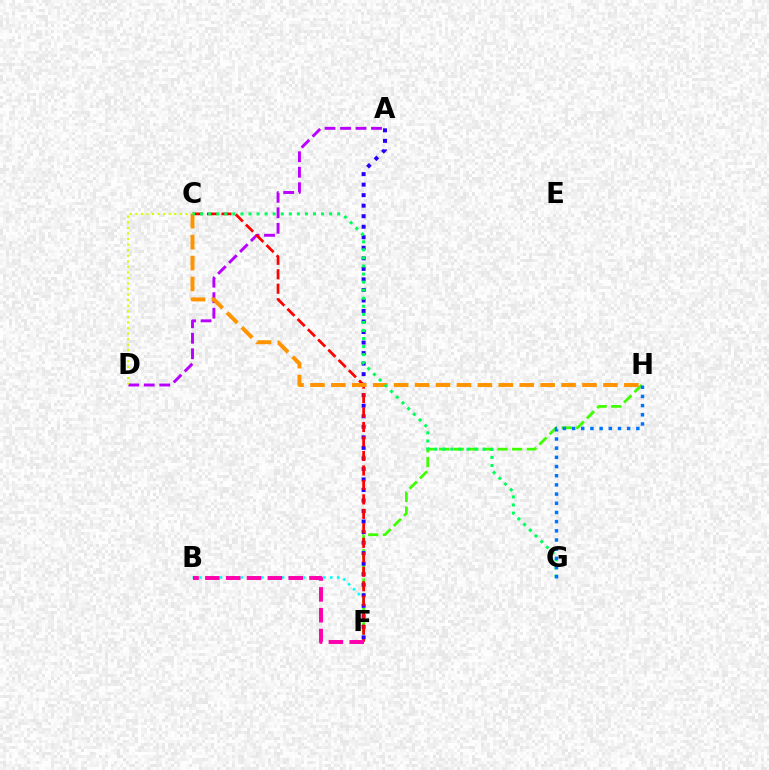{('A', 'D'): [{'color': '#b900ff', 'line_style': 'dashed', 'thickness': 2.1}], ('F', 'H'): [{'color': '#3dff00', 'line_style': 'dashed', 'thickness': 1.98}], ('B', 'F'): [{'color': '#00fff6', 'line_style': 'dotted', 'thickness': 1.87}, {'color': '#ff00ac', 'line_style': 'dashed', 'thickness': 2.83}], ('A', 'F'): [{'color': '#2500ff', 'line_style': 'dotted', 'thickness': 2.86}], ('C', 'F'): [{'color': '#ff0000', 'line_style': 'dashed', 'thickness': 1.97}], ('C', 'D'): [{'color': '#d1ff00', 'line_style': 'dotted', 'thickness': 1.51}], ('C', 'H'): [{'color': '#ff9400', 'line_style': 'dashed', 'thickness': 2.84}], ('C', 'G'): [{'color': '#00ff5c', 'line_style': 'dotted', 'thickness': 2.19}], ('G', 'H'): [{'color': '#0074ff', 'line_style': 'dotted', 'thickness': 2.5}]}